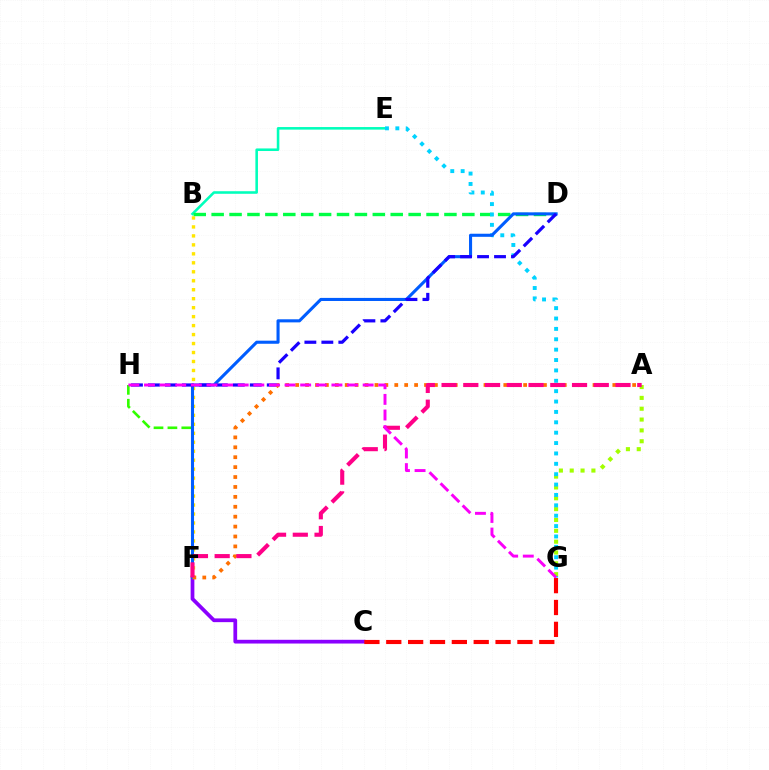{('C', 'F'): [{'color': '#8a00ff', 'line_style': 'solid', 'thickness': 2.69}], ('B', 'E'): [{'color': '#00ffbb', 'line_style': 'solid', 'thickness': 1.85}], ('F', 'H'): [{'color': '#31ff00', 'line_style': 'dashed', 'thickness': 1.89}], ('B', 'F'): [{'color': '#ffe600', 'line_style': 'dotted', 'thickness': 2.44}], ('B', 'D'): [{'color': '#00ff45', 'line_style': 'dashed', 'thickness': 2.43}], ('A', 'G'): [{'color': '#a2ff00', 'line_style': 'dotted', 'thickness': 2.95}], ('E', 'G'): [{'color': '#00d3ff', 'line_style': 'dotted', 'thickness': 2.82}], ('D', 'F'): [{'color': '#005dff', 'line_style': 'solid', 'thickness': 2.22}], ('D', 'H'): [{'color': '#1900ff', 'line_style': 'dashed', 'thickness': 2.31}], ('A', 'F'): [{'color': '#ff7000', 'line_style': 'dotted', 'thickness': 2.69}, {'color': '#ff0088', 'line_style': 'dashed', 'thickness': 2.95}], ('C', 'G'): [{'color': '#ff0000', 'line_style': 'dashed', 'thickness': 2.97}], ('G', 'H'): [{'color': '#fa00f9', 'line_style': 'dashed', 'thickness': 2.12}]}